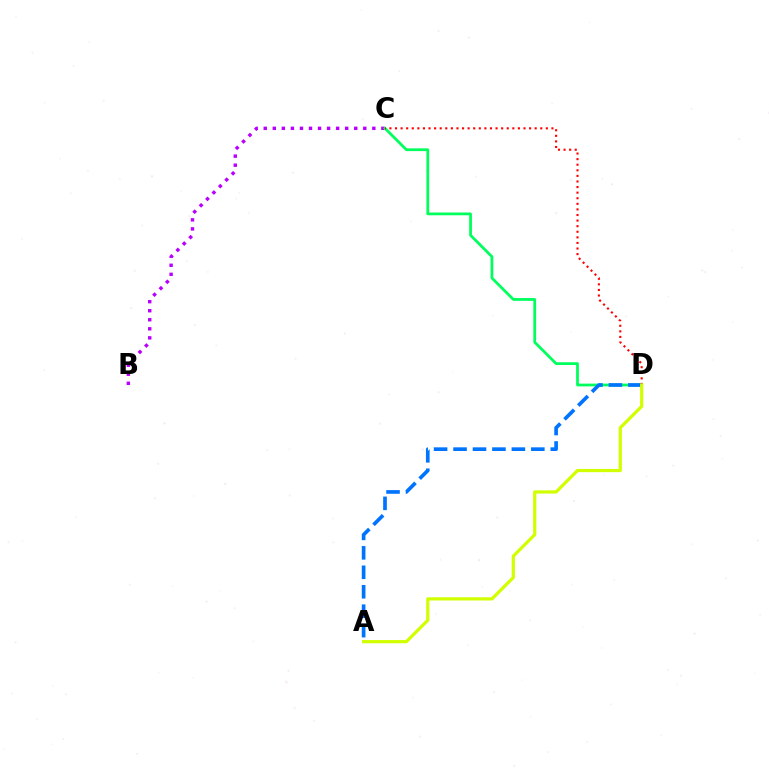{('B', 'C'): [{'color': '#b900ff', 'line_style': 'dotted', 'thickness': 2.46}], ('C', 'D'): [{'color': '#00ff5c', 'line_style': 'solid', 'thickness': 1.99}, {'color': '#ff0000', 'line_style': 'dotted', 'thickness': 1.52}], ('A', 'D'): [{'color': '#0074ff', 'line_style': 'dashed', 'thickness': 2.64}, {'color': '#d1ff00', 'line_style': 'solid', 'thickness': 2.31}]}